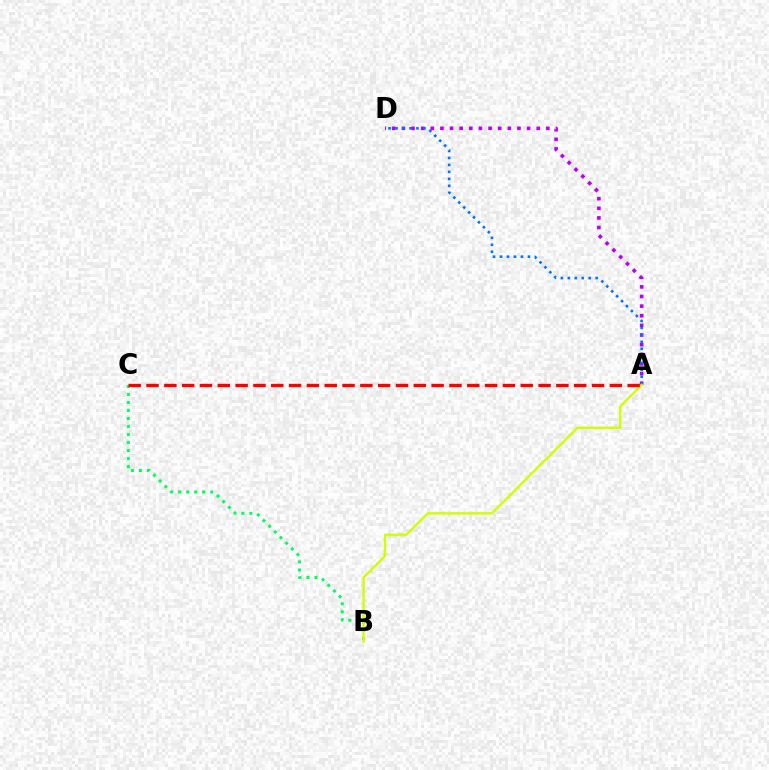{('A', 'D'): [{'color': '#b900ff', 'line_style': 'dotted', 'thickness': 2.62}, {'color': '#0074ff', 'line_style': 'dotted', 'thickness': 1.89}], ('B', 'C'): [{'color': '#00ff5c', 'line_style': 'dotted', 'thickness': 2.18}], ('A', 'B'): [{'color': '#d1ff00', 'line_style': 'solid', 'thickness': 1.72}], ('A', 'C'): [{'color': '#ff0000', 'line_style': 'dashed', 'thickness': 2.42}]}